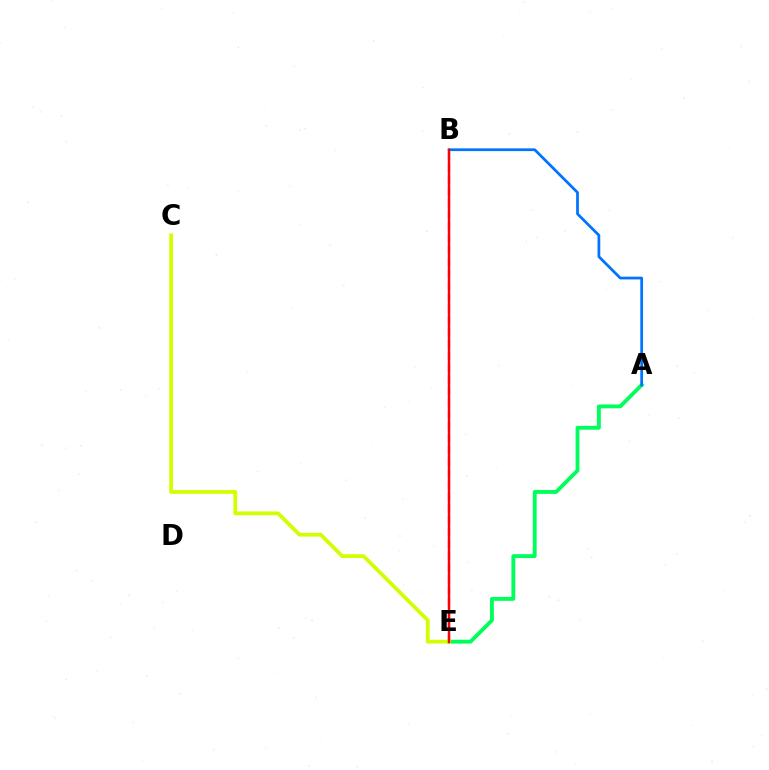{('A', 'E'): [{'color': '#00ff5c', 'line_style': 'solid', 'thickness': 2.78}], ('A', 'B'): [{'color': '#0074ff', 'line_style': 'solid', 'thickness': 1.98}], ('B', 'E'): [{'color': '#b900ff', 'line_style': 'dashed', 'thickness': 1.6}, {'color': '#ff0000', 'line_style': 'solid', 'thickness': 1.76}], ('C', 'E'): [{'color': '#d1ff00', 'line_style': 'solid', 'thickness': 2.71}]}